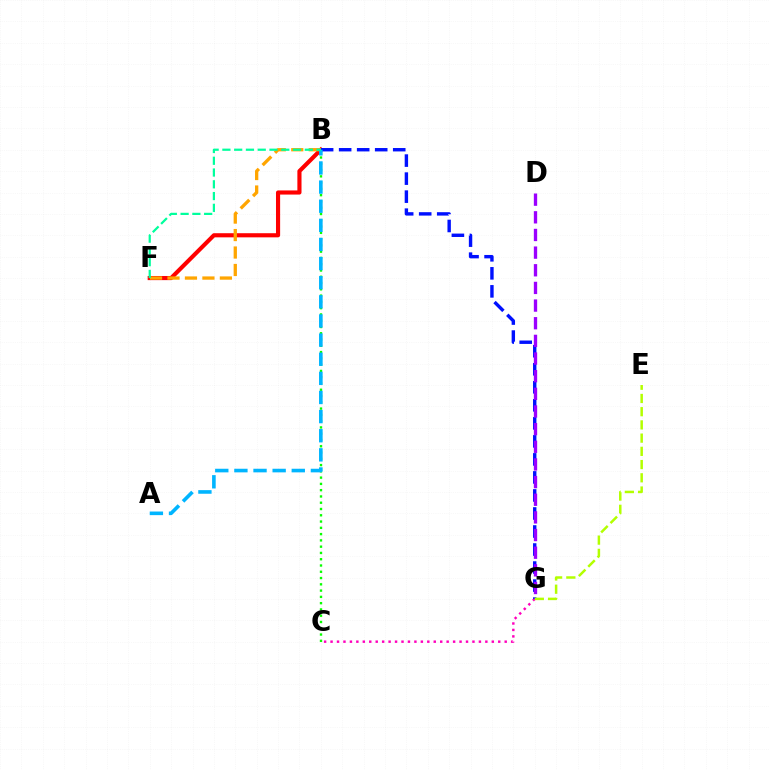{('B', 'F'): [{'color': '#ff0000', 'line_style': 'solid', 'thickness': 2.98}, {'color': '#ffa500', 'line_style': 'dashed', 'thickness': 2.37}, {'color': '#00ff9d', 'line_style': 'dashed', 'thickness': 1.6}], ('B', 'C'): [{'color': '#08ff00', 'line_style': 'dotted', 'thickness': 1.71}], ('C', 'G'): [{'color': '#ff00bd', 'line_style': 'dotted', 'thickness': 1.75}], ('B', 'G'): [{'color': '#0010ff', 'line_style': 'dashed', 'thickness': 2.45}], ('A', 'B'): [{'color': '#00b5ff', 'line_style': 'dashed', 'thickness': 2.6}], ('D', 'G'): [{'color': '#9b00ff', 'line_style': 'dashed', 'thickness': 2.4}], ('E', 'G'): [{'color': '#b3ff00', 'line_style': 'dashed', 'thickness': 1.8}]}